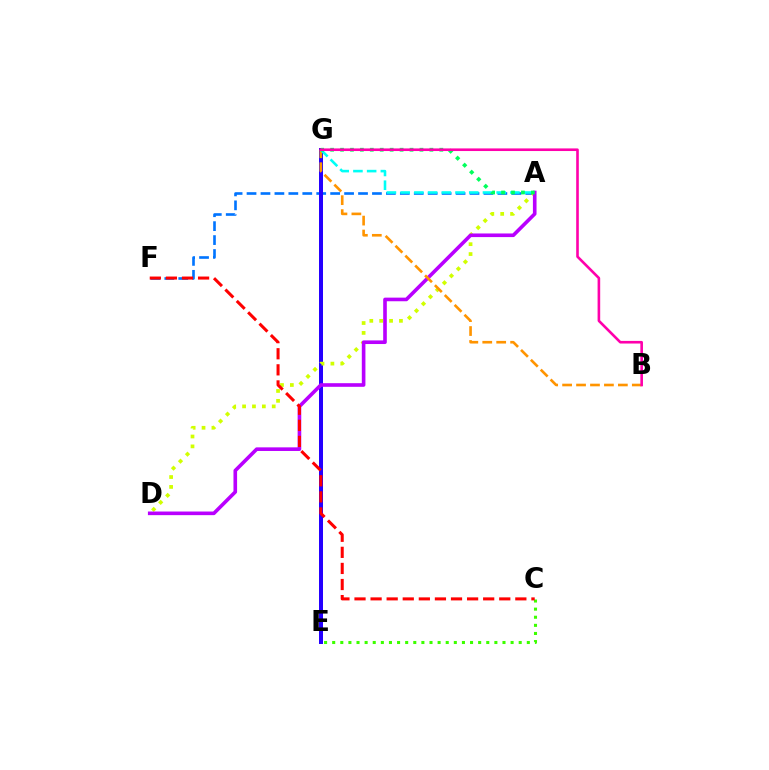{('A', 'F'): [{'color': '#0074ff', 'line_style': 'dashed', 'thickness': 1.89}], ('E', 'G'): [{'color': '#2500ff', 'line_style': 'solid', 'thickness': 2.88}], ('A', 'D'): [{'color': '#d1ff00', 'line_style': 'dotted', 'thickness': 2.68}, {'color': '#b900ff', 'line_style': 'solid', 'thickness': 2.61}], ('C', 'E'): [{'color': '#3dff00', 'line_style': 'dotted', 'thickness': 2.2}], ('B', 'G'): [{'color': '#ff9400', 'line_style': 'dashed', 'thickness': 1.89}, {'color': '#ff00ac', 'line_style': 'solid', 'thickness': 1.88}], ('C', 'F'): [{'color': '#ff0000', 'line_style': 'dashed', 'thickness': 2.18}], ('A', 'G'): [{'color': '#00fff6', 'line_style': 'dashed', 'thickness': 1.86}, {'color': '#00ff5c', 'line_style': 'dotted', 'thickness': 2.7}]}